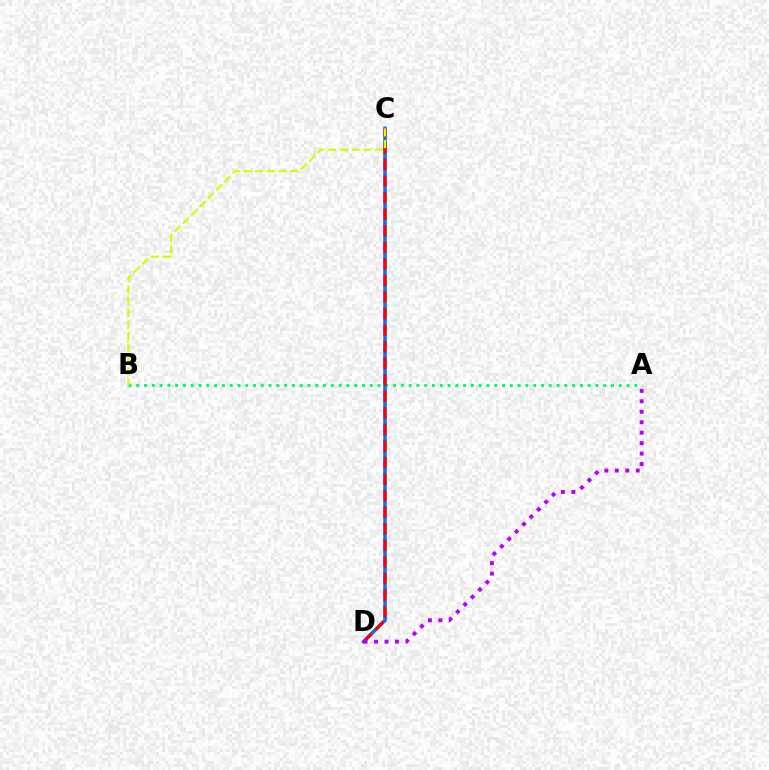{('A', 'B'): [{'color': '#00ff5c', 'line_style': 'dotted', 'thickness': 2.11}], ('C', 'D'): [{'color': '#0074ff', 'line_style': 'solid', 'thickness': 2.55}, {'color': '#ff0000', 'line_style': 'dashed', 'thickness': 2.25}], ('A', 'D'): [{'color': '#b900ff', 'line_style': 'dotted', 'thickness': 2.84}], ('B', 'C'): [{'color': '#d1ff00', 'line_style': 'dashed', 'thickness': 1.59}]}